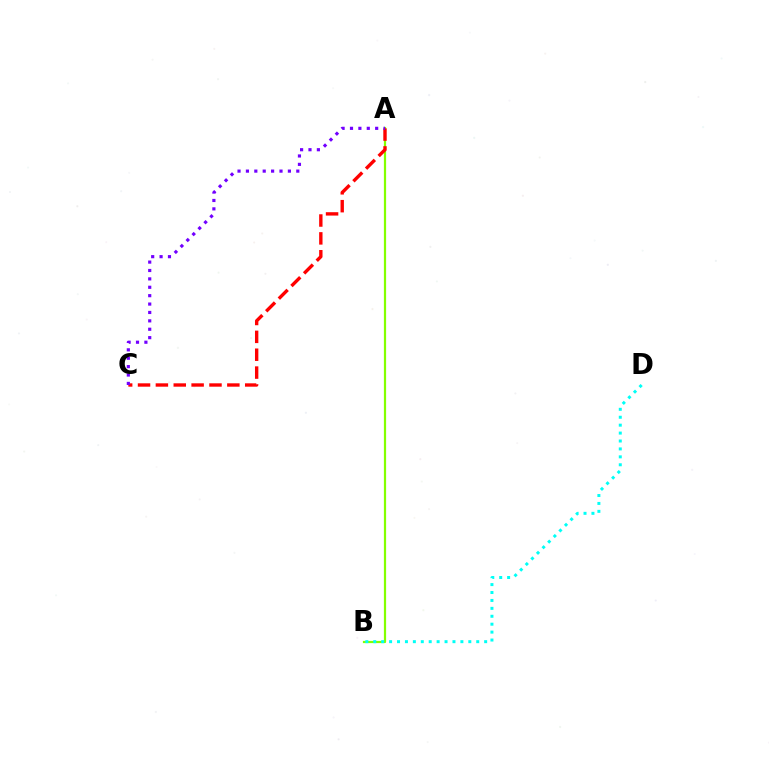{('A', 'B'): [{'color': '#84ff00', 'line_style': 'solid', 'thickness': 1.6}], ('B', 'D'): [{'color': '#00fff6', 'line_style': 'dotted', 'thickness': 2.15}], ('A', 'C'): [{'color': '#ff0000', 'line_style': 'dashed', 'thickness': 2.43}, {'color': '#7200ff', 'line_style': 'dotted', 'thickness': 2.28}]}